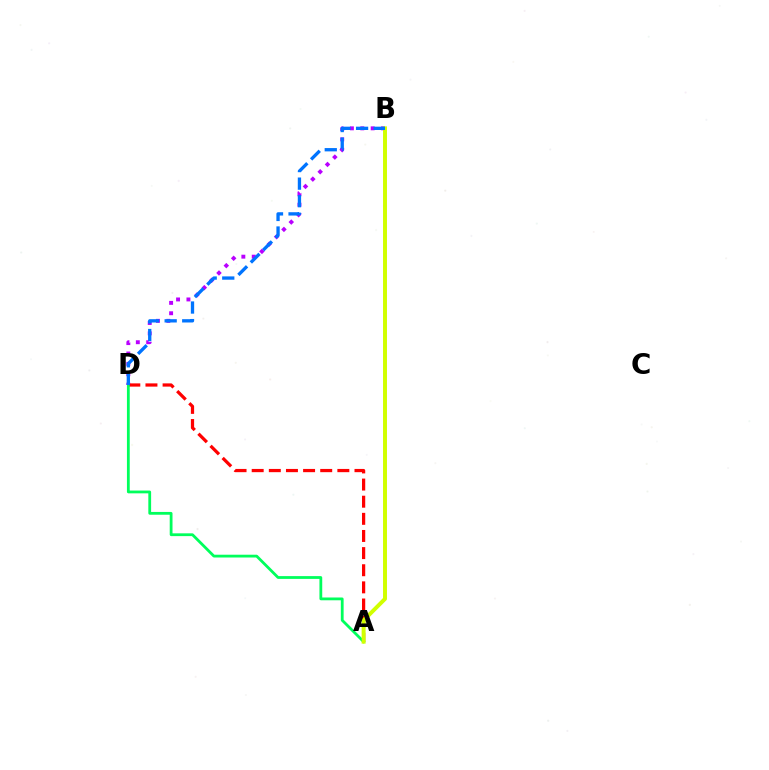{('B', 'D'): [{'color': '#b900ff', 'line_style': 'dotted', 'thickness': 2.82}, {'color': '#0074ff', 'line_style': 'dashed', 'thickness': 2.39}], ('A', 'D'): [{'color': '#ff0000', 'line_style': 'dashed', 'thickness': 2.33}, {'color': '#00ff5c', 'line_style': 'solid', 'thickness': 2.01}], ('A', 'B'): [{'color': '#d1ff00', 'line_style': 'solid', 'thickness': 2.84}]}